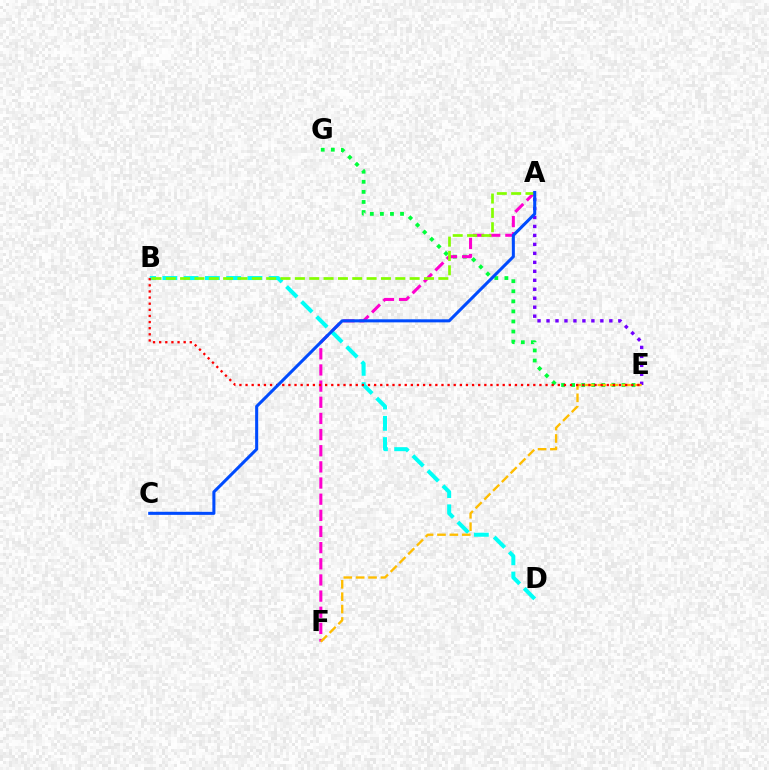{('E', 'G'): [{'color': '#00ff39', 'line_style': 'dotted', 'thickness': 2.74}], ('A', 'F'): [{'color': '#ff00cf', 'line_style': 'dashed', 'thickness': 2.19}], ('A', 'E'): [{'color': '#7200ff', 'line_style': 'dotted', 'thickness': 2.44}], ('B', 'D'): [{'color': '#00fff6', 'line_style': 'dashed', 'thickness': 2.89}], ('E', 'F'): [{'color': '#ffbd00', 'line_style': 'dashed', 'thickness': 1.68}], ('B', 'E'): [{'color': '#ff0000', 'line_style': 'dotted', 'thickness': 1.66}], ('A', 'B'): [{'color': '#84ff00', 'line_style': 'dashed', 'thickness': 1.95}], ('A', 'C'): [{'color': '#004bff', 'line_style': 'solid', 'thickness': 2.2}]}